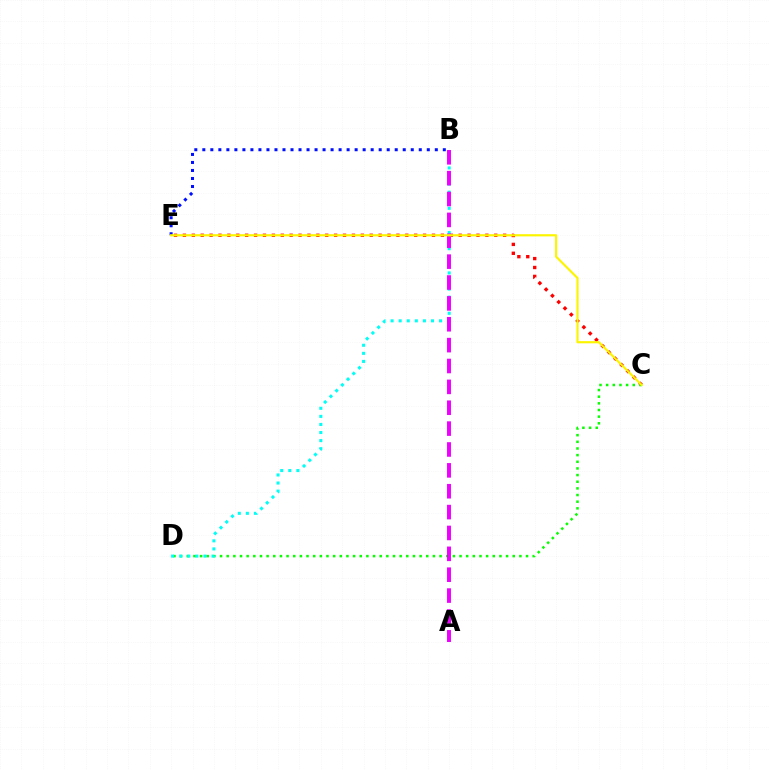{('C', 'E'): [{'color': '#ff0000', 'line_style': 'dotted', 'thickness': 2.42}, {'color': '#fcf500', 'line_style': 'solid', 'thickness': 1.57}], ('C', 'D'): [{'color': '#08ff00', 'line_style': 'dotted', 'thickness': 1.81}], ('B', 'D'): [{'color': '#00fff6', 'line_style': 'dotted', 'thickness': 2.19}], ('A', 'B'): [{'color': '#ee00ff', 'line_style': 'dashed', 'thickness': 2.84}], ('B', 'E'): [{'color': '#0010ff', 'line_style': 'dotted', 'thickness': 2.18}]}